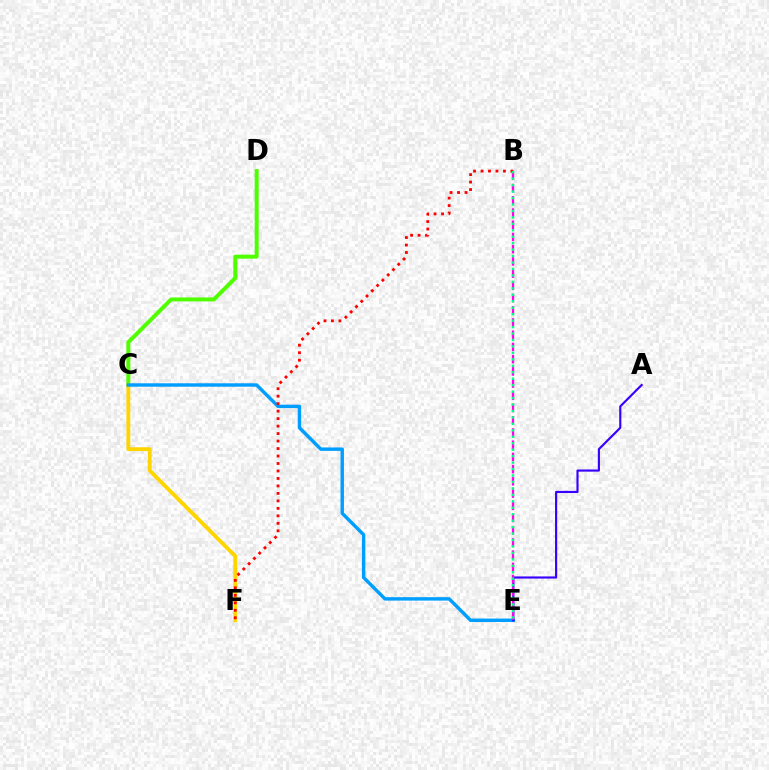{('C', 'D'): [{'color': '#4fff00', 'line_style': 'solid', 'thickness': 2.87}], ('C', 'F'): [{'color': '#ffd500', 'line_style': 'solid', 'thickness': 2.77}], ('C', 'E'): [{'color': '#009eff', 'line_style': 'solid', 'thickness': 2.46}], ('A', 'E'): [{'color': '#3700ff', 'line_style': 'solid', 'thickness': 1.54}], ('B', 'E'): [{'color': '#ff00ed', 'line_style': 'dashed', 'thickness': 1.66}, {'color': '#00ff86', 'line_style': 'dotted', 'thickness': 1.75}], ('B', 'F'): [{'color': '#ff0000', 'line_style': 'dotted', 'thickness': 2.03}]}